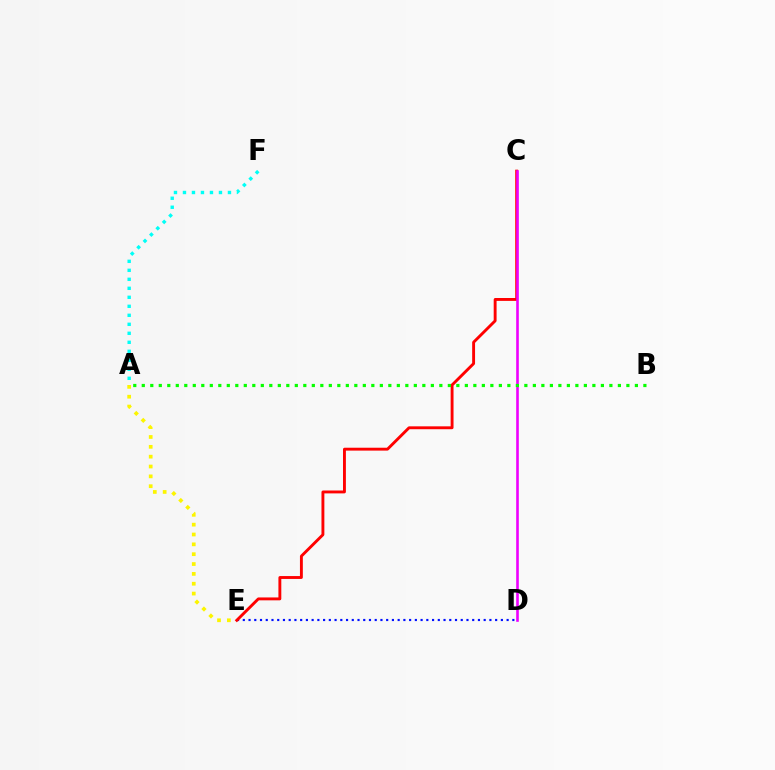{('D', 'E'): [{'color': '#0010ff', 'line_style': 'dotted', 'thickness': 1.56}], ('C', 'E'): [{'color': '#ff0000', 'line_style': 'solid', 'thickness': 2.08}], ('C', 'D'): [{'color': '#ee00ff', 'line_style': 'solid', 'thickness': 1.88}], ('A', 'E'): [{'color': '#fcf500', 'line_style': 'dotted', 'thickness': 2.68}], ('A', 'F'): [{'color': '#00fff6', 'line_style': 'dotted', 'thickness': 2.44}], ('A', 'B'): [{'color': '#08ff00', 'line_style': 'dotted', 'thickness': 2.31}]}